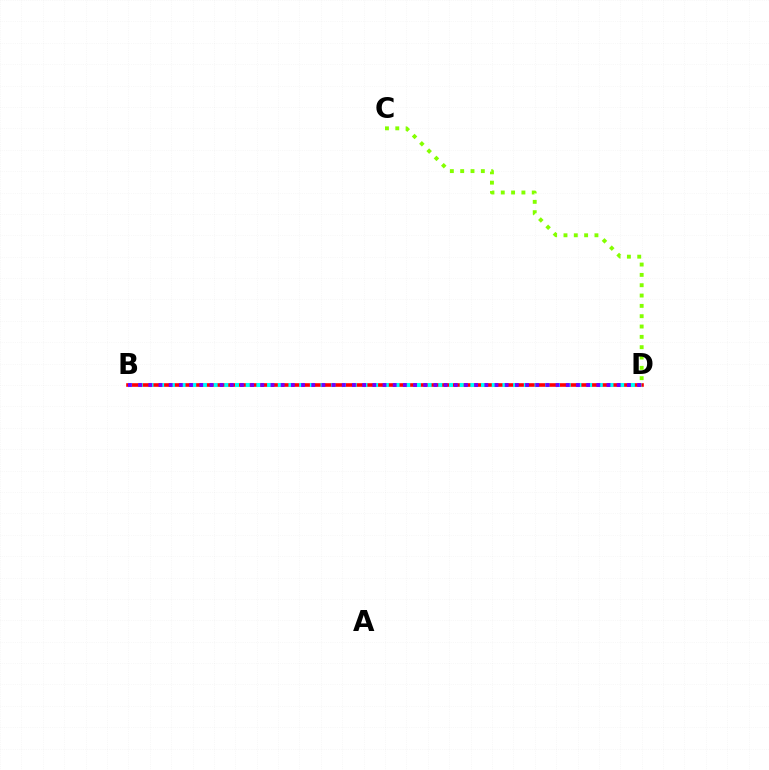{('B', 'D'): [{'color': '#ff0000', 'line_style': 'solid', 'thickness': 2.6}, {'color': '#00fff6', 'line_style': 'dotted', 'thickness': 2.91}, {'color': '#7200ff', 'line_style': 'dotted', 'thickness': 2.77}], ('C', 'D'): [{'color': '#84ff00', 'line_style': 'dotted', 'thickness': 2.81}]}